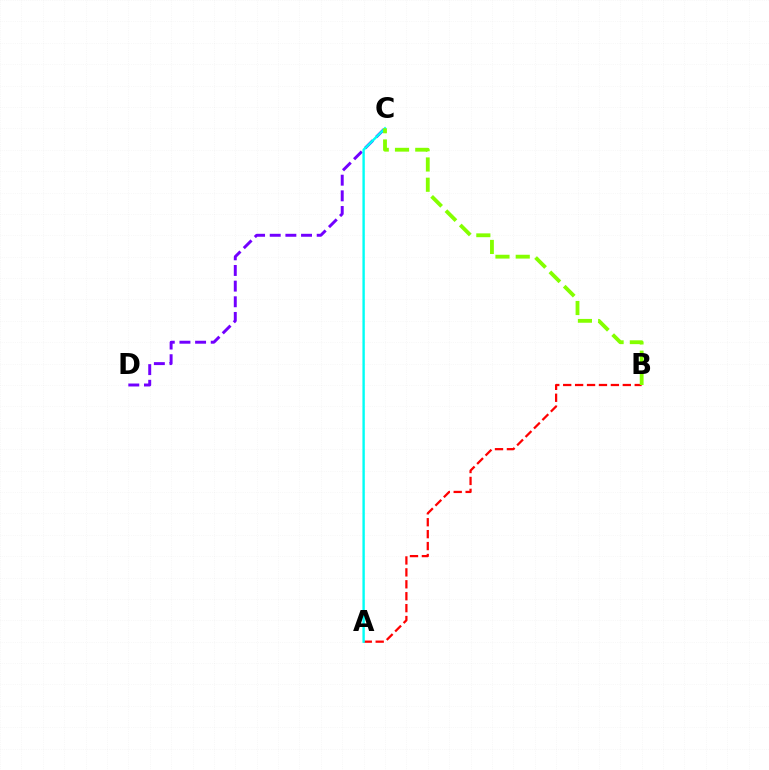{('C', 'D'): [{'color': '#7200ff', 'line_style': 'dashed', 'thickness': 2.13}], ('A', 'B'): [{'color': '#ff0000', 'line_style': 'dashed', 'thickness': 1.62}], ('A', 'C'): [{'color': '#00fff6', 'line_style': 'solid', 'thickness': 1.72}], ('B', 'C'): [{'color': '#84ff00', 'line_style': 'dashed', 'thickness': 2.75}]}